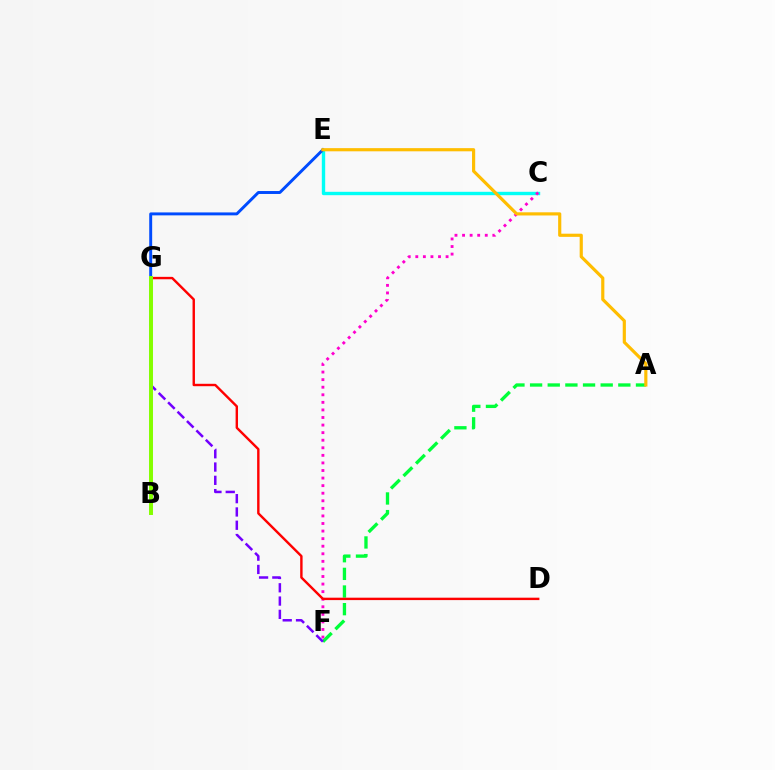{('C', 'E'): [{'color': '#00fff6', 'line_style': 'solid', 'thickness': 2.43}], ('A', 'F'): [{'color': '#00ff39', 'line_style': 'dashed', 'thickness': 2.4}], ('C', 'F'): [{'color': '#ff00cf', 'line_style': 'dotted', 'thickness': 2.06}], ('F', 'G'): [{'color': '#7200ff', 'line_style': 'dashed', 'thickness': 1.81}], ('D', 'G'): [{'color': '#ff0000', 'line_style': 'solid', 'thickness': 1.73}], ('E', 'G'): [{'color': '#004bff', 'line_style': 'solid', 'thickness': 2.12}], ('B', 'G'): [{'color': '#84ff00', 'line_style': 'solid', 'thickness': 2.85}], ('A', 'E'): [{'color': '#ffbd00', 'line_style': 'solid', 'thickness': 2.28}]}